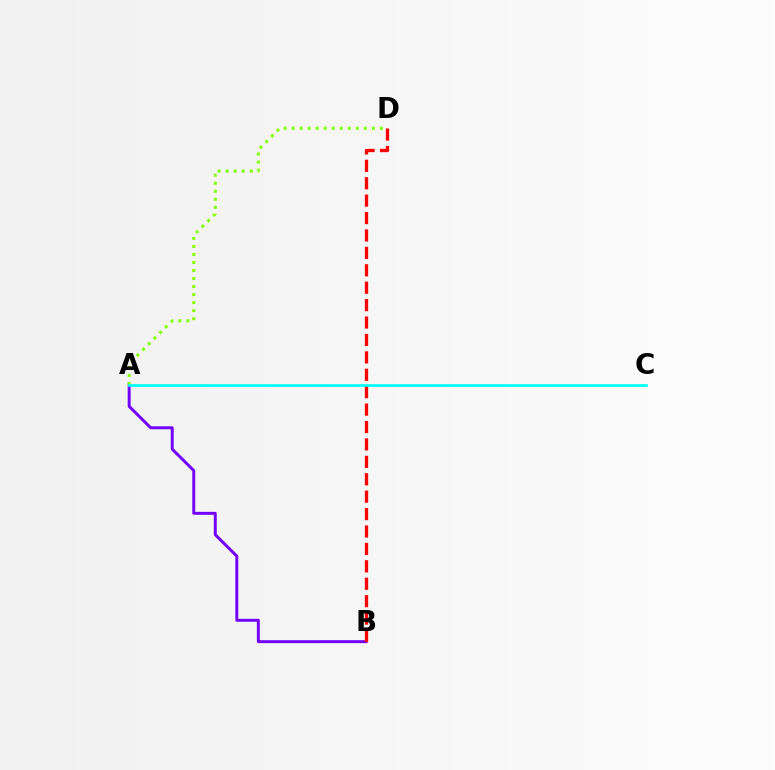{('A', 'B'): [{'color': '#7200ff', 'line_style': 'solid', 'thickness': 2.13}], ('A', 'D'): [{'color': '#84ff00', 'line_style': 'dotted', 'thickness': 2.18}], ('B', 'D'): [{'color': '#ff0000', 'line_style': 'dashed', 'thickness': 2.37}], ('A', 'C'): [{'color': '#00fff6', 'line_style': 'solid', 'thickness': 1.92}]}